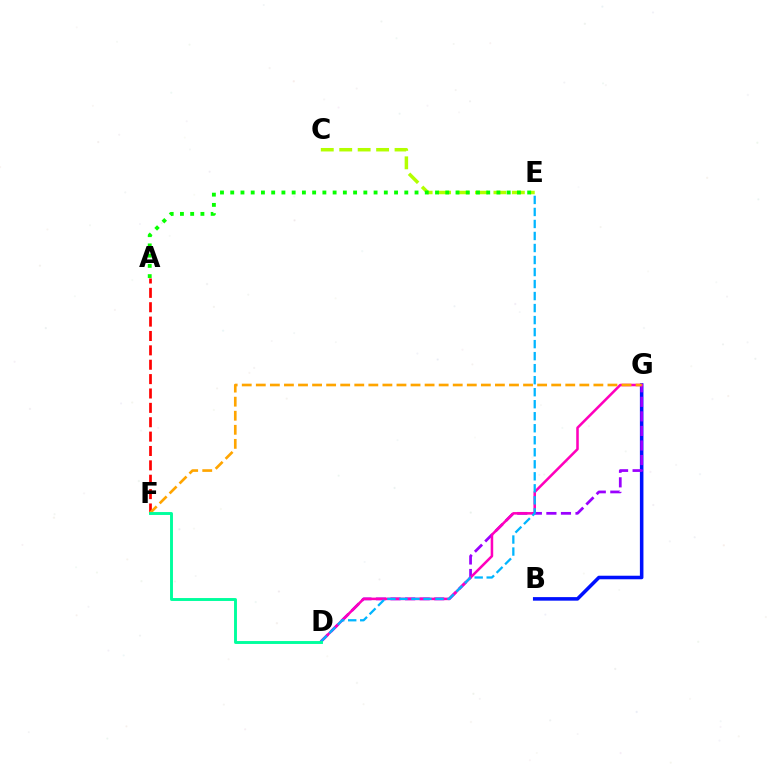{('B', 'G'): [{'color': '#0010ff', 'line_style': 'solid', 'thickness': 2.56}], ('D', 'G'): [{'color': '#9b00ff', 'line_style': 'dashed', 'thickness': 1.98}, {'color': '#ff00bd', 'line_style': 'solid', 'thickness': 1.83}], ('C', 'E'): [{'color': '#b3ff00', 'line_style': 'dashed', 'thickness': 2.51}], ('A', 'E'): [{'color': '#08ff00', 'line_style': 'dotted', 'thickness': 2.78}], ('A', 'F'): [{'color': '#ff0000', 'line_style': 'dashed', 'thickness': 1.95}], ('F', 'G'): [{'color': '#ffa500', 'line_style': 'dashed', 'thickness': 1.91}], ('D', 'E'): [{'color': '#00b5ff', 'line_style': 'dashed', 'thickness': 1.63}], ('D', 'F'): [{'color': '#00ff9d', 'line_style': 'solid', 'thickness': 2.1}]}